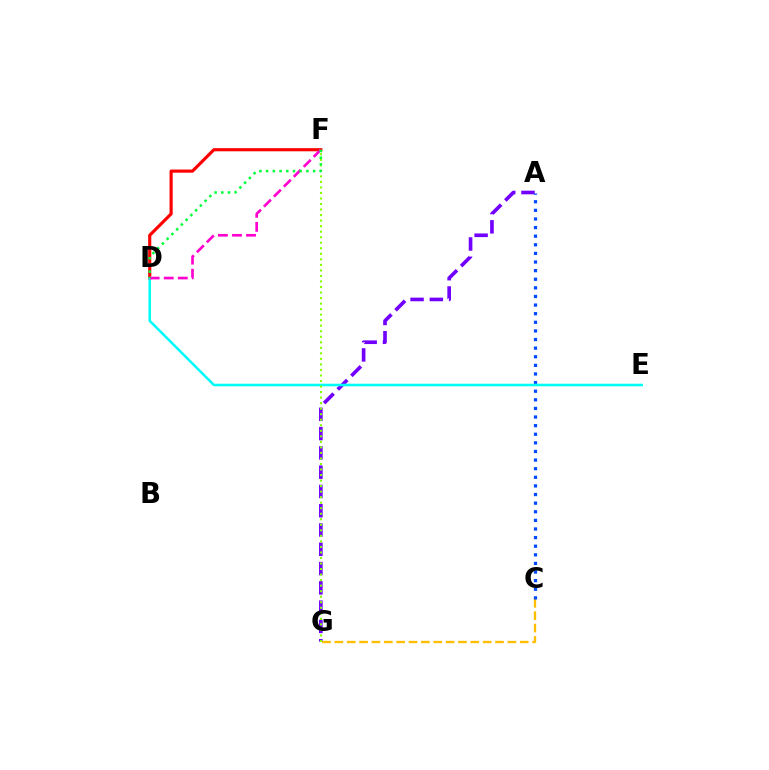{('A', 'G'): [{'color': '#7200ff', 'line_style': 'dashed', 'thickness': 2.62}], ('C', 'G'): [{'color': '#ffbd00', 'line_style': 'dashed', 'thickness': 1.68}], ('D', 'F'): [{'color': '#ff0000', 'line_style': 'solid', 'thickness': 2.27}, {'color': '#ff00cf', 'line_style': 'dashed', 'thickness': 1.91}, {'color': '#00ff39', 'line_style': 'dotted', 'thickness': 1.82}], ('A', 'C'): [{'color': '#004bff', 'line_style': 'dotted', 'thickness': 2.34}], ('D', 'E'): [{'color': '#00fff6', 'line_style': 'solid', 'thickness': 1.84}], ('F', 'G'): [{'color': '#84ff00', 'line_style': 'dotted', 'thickness': 1.5}]}